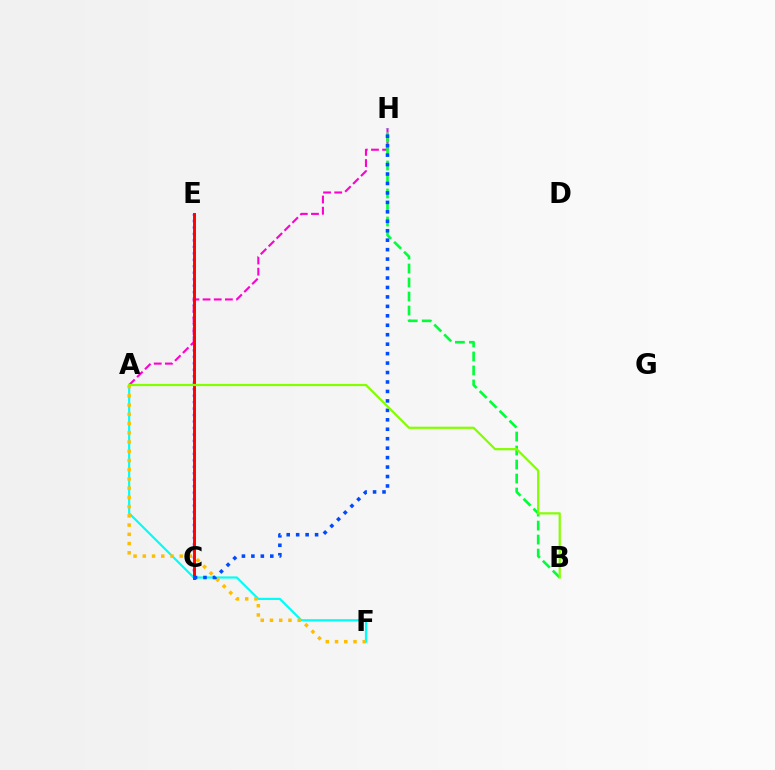{('C', 'E'): [{'color': '#7200ff', 'line_style': 'dotted', 'thickness': 1.76}, {'color': '#ff0000', 'line_style': 'solid', 'thickness': 2.11}], ('A', 'H'): [{'color': '#ff00cf', 'line_style': 'dashed', 'thickness': 1.52}], ('A', 'F'): [{'color': '#00fff6', 'line_style': 'solid', 'thickness': 1.58}, {'color': '#ffbd00', 'line_style': 'dotted', 'thickness': 2.51}], ('B', 'H'): [{'color': '#00ff39', 'line_style': 'dashed', 'thickness': 1.9}], ('C', 'H'): [{'color': '#004bff', 'line_style': 'dotted', 'thickness': 2.57}], ('A', 'B'): [{'color': '#84ff00', 'line_style': 'solid', 'thickness': 1.61}]}